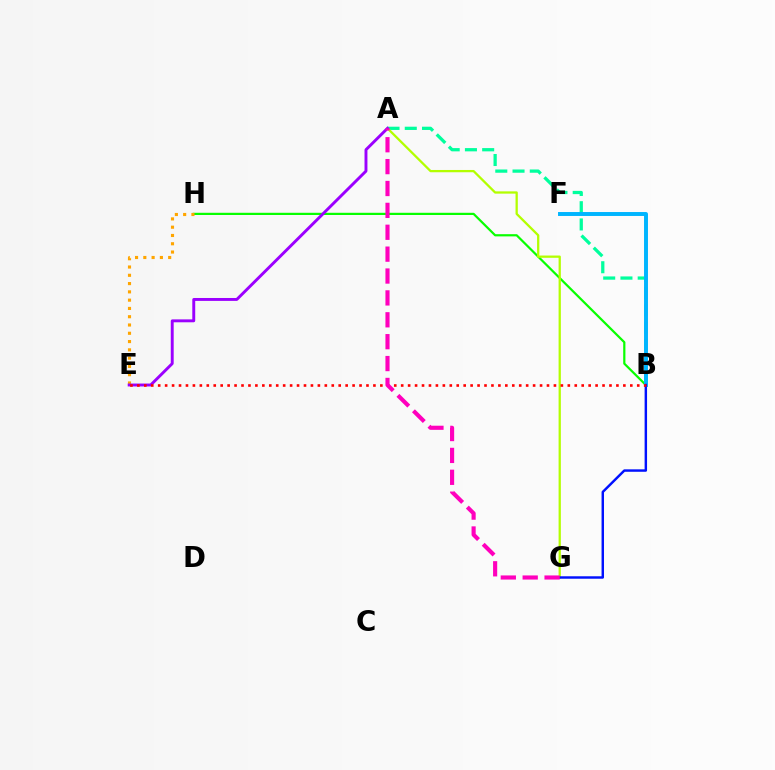{('B', 'H'): [{'color': '#08ff00', 'line_style': 'solid', 'thickness': 1.59}], ('A', 'B'): [{'color': '#00ff9d', 'line_style': 'dashed', 'thickness': 2.34}], ('E', 'H'): [{'color': '#ffa500', 'line_style': 'dotted', 'thickness': 2.25}], ('B', 'F'): [{'color': '#00b5ff', 'line_style': 'solid', 'thickness': 2.83}], ('A', 'G'): [{'color': '#b3ff00', 'line_style': 'solid', 'thickness': 1.64}, {'color': '#ff00bd', 'line_style': 'dashed', 'thickness': 2.97}], ('A', 'E'): [{'color': '#9b00ff', 'line_style': 'solid', 'thickness': 2.1}], ('B', 'G'): [{'color': '#0010ff', 'line_style': 'solid', 'thickness': 1.76}], ('B', 'E'): [{'color': '#ff0000', 'line_style': 'dotted', 'thickness': 1.89}]}